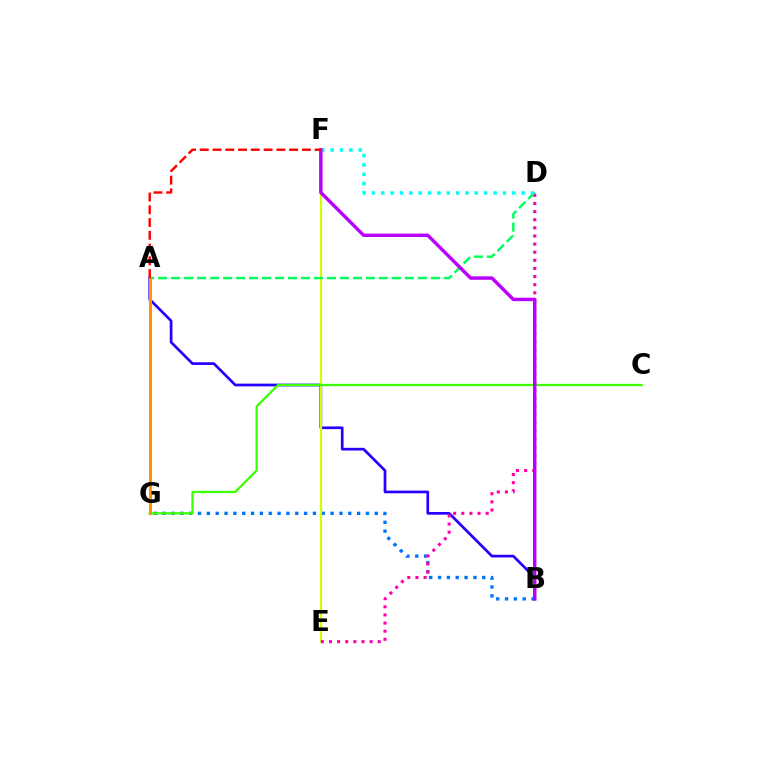{('B', 'G'): [{'color': '#0074ff', 'line_style': 'dotted', 'thickness': 2.4}], ('A', 'B'): [{'color': '#2500ff', 'line_style': 'solid', 'thickness': 1.94}], ('E', 'F'): [{'color': '#d1ff00', 'line_style': 'solid', 'thickness': 1.56}], ('A', 'D'): [{'color': '#00ff5c', 'line_style': 'dashed', 'thickness': 1.76}], ('D', 'E'): [{'color': '#ff00ac', 'line_style': 'dotted', 'thickness': 2.21}], ('D', 'F'): [{'color': '#00fff6', 'line_style': 'dotted', 'thickness': 2.54}], ('C', 'G'): [{'color': '#3dff00', 'line_style': 'solid', 'thickness': 1.63}], ('A', 'G'): [{'color': '#ff9400', 'line_style': 'solid', 'thickness': 2.21}], ('B', 'F'): [{'color': '#b900ff', 'line_style': 'solid', 'thickness': 2.47}], ('A', 'F'): [{'color': '#ff0000', 'line_style': 'dashed', 'thickness': 1.73}]}